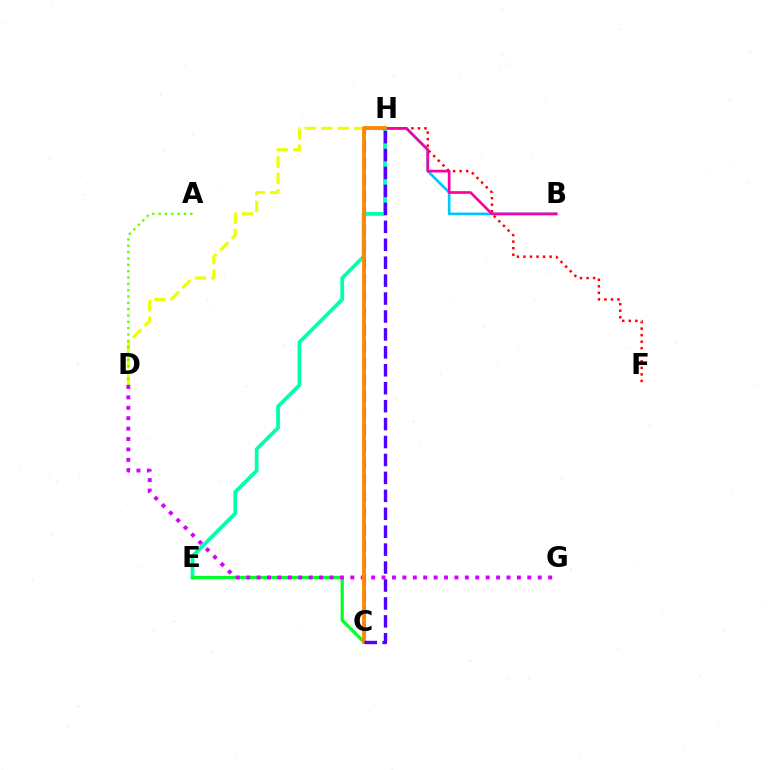{('C', 'H'): [{'color': '#003fff', 'line_style': 'dashed', 'thickness': 2.26}, {'color': '#ff8800', 'line_style': 'solid', 'thickness': 2.76}, {'color': '#4f00ff', 'line_style': 'dashed', 'thickness': 2.44}], ('B', 'H'): [{'color': '#00c7ff', 'line_style': 'solid', 'thickness': 1.9}, {'color': '#ff00a0', 'line_style': 'solid', 'thickness': 1.94}], ('D', 'H'): [{'color': '#eeff00', 'line_style': 'dashed', 'thickness': 2.24}], ('F', 'H'): [{'color': '#ff0000', 'line_style': 'dotted', 'thickness': 1.78}], ('A', 'D'): [{'color': '#66ff00', 'line_style': 'dotted', 'thickness': 1.72}], ('E', 'H'): [{'color': '#00ffaf', 'line_style': 'solid', 'thickness': 2.69}], ('C', 'E'): [{'color': '#00ff27', 'line_style': 'solid', 'thickness': 2.31}], ('D', 'G'): [{'color': '#d600ff', 'line_style': 'dotted', 'thickness': 2.83}]}